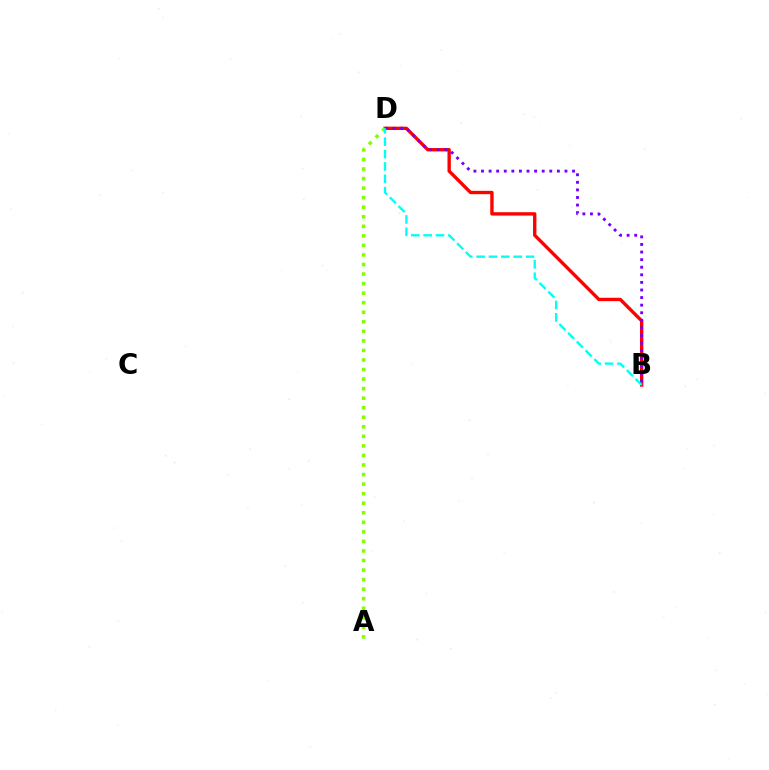{('B', 'D'): [{'color': '#ff0000', 'line_style': 'solid', 'thickness': 2.42}, {'color': '#7200ff', 'line_style': 'dotted', 'thickness': 2.06}, {'color': '#00fff6', 'line_style': 'dashed', 'thickness': 1.68}], ('A', 'D'): [{'color': '#84ff00', 'line_style': 'dotted', 'thickness': 2.59}]}